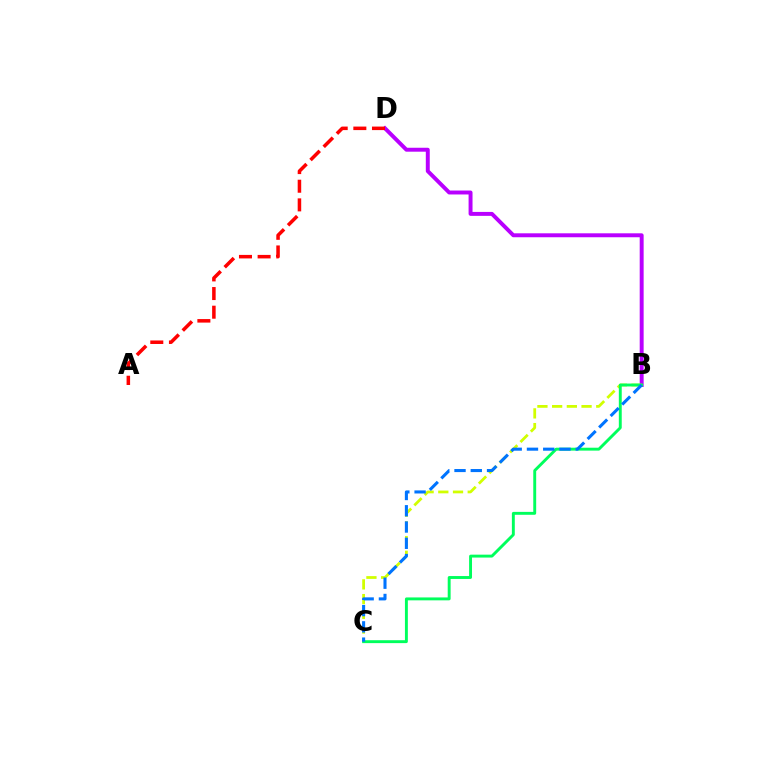{('B', 'D'): [{'color': '#b900ff', 'line_style': 'solid', 'thickness': 2.84}], ('A', 'D'): [{'color': '#ff0000', 'line_style': 'dashed', 'thickness': 2.53}], ('B', 'C'): [{'color': '#d1ff00', 'line_style': 'dashed', 'thickness': 2.0}, {'color': '#00ff5c', 'line_style': 'solid', 'thickness': 2.09}, {'color': '#0074ff', 'line_style': 'dashed', 'thickness': 2.21}]}